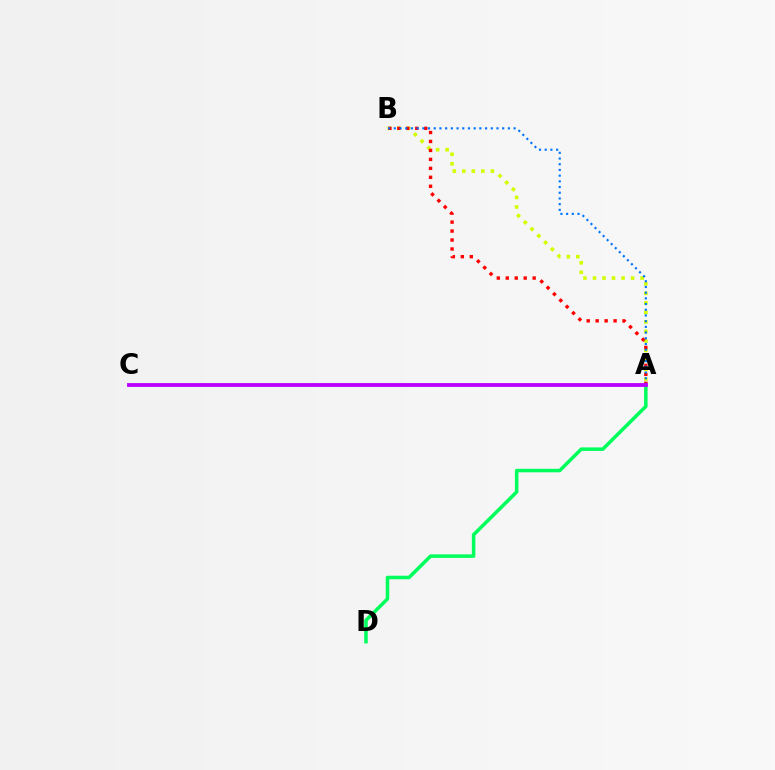{('A', 'D'): [{'color': '#00ff5c', 'line_style': 'solid', 'thickness': 2.54}], ('A', 'B'): [{'color': '#d1ff00', 'line_style': 'dotted', 'thickness': 2.59}, {'color': '#ff0000', 'line_style': 'dotted', 'thickness': 2.43}, {'color': '#0074ff', 'line_style': 'dotted', 'thickness': 1.55}], ('A', 'C'): [{'color': '#b900ff', 'line_style': 'solid', 'thickness': 2.75}]}